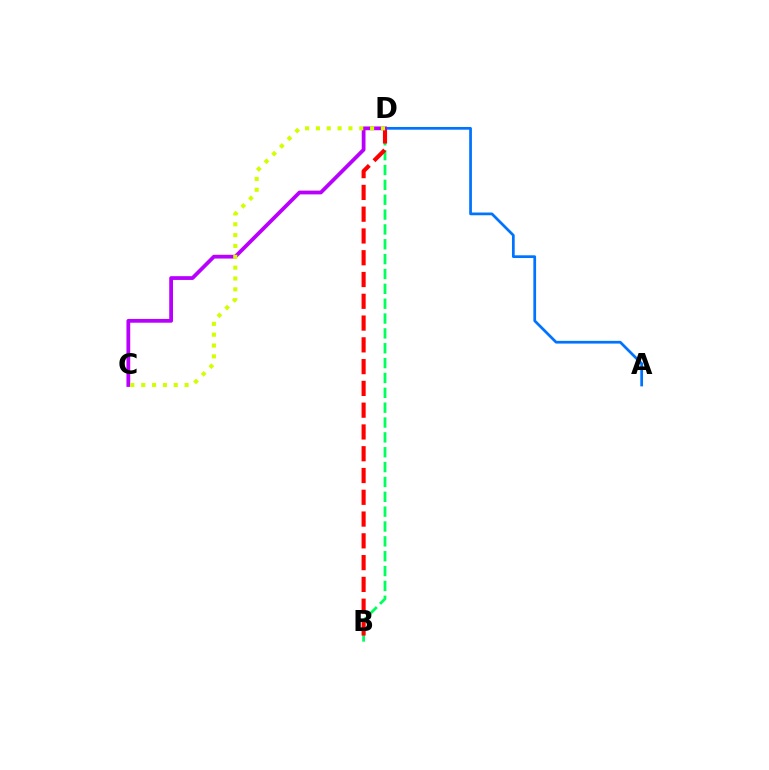{('B', 'D'): [{'color': '#00ff5c', 'line_style': 'dashed', 'thickness': 2.02}, {'color': '#ff0000', 'line_style': 'dashed', 'thickness': 2.96}], ('A', 'D'): [{'color': '#0074ff', 'line_style': 'solid', 'thickness': 1.97}], ('C', 'D'): [{'color': '#b900ff', 'line_style': 'solid', 'thickness': 2.72}, {'color': '#d1ff00', 'line_style': 'dotted', 'thickness': 2.95}]}